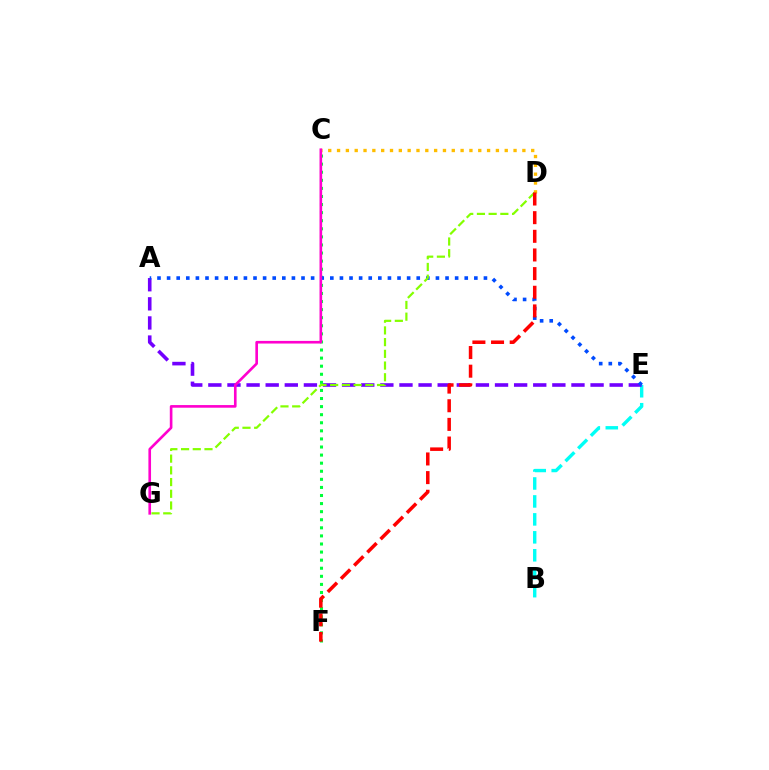{('B', 'E'): [{'color': '#00fff6', 'line_style': 'dashed', 'thickness': 2.44}], ('A', 'E'): [{'color': '#7200ff', 'line_style': 'dashed', 'thickness': 2.6}, {'color': '#004bff', 'line_style': 'dotted', 'thickness': 2.61}], ('C', 'F'): [{'color': '#00ff39', 'line_style': 'dotted', 'thickness': 2.2}], ('C', 'D'): [{'color': '#ffbd00', 'line_style': 'dotted', 'thickness': 2.4}], ('C', 'G'): [{'color': '#ff00cf', 'line_style': 'solid', 'thickness': 1.9}], ('D', 'G'): [{'color': '#84ff00', 'line_style': 'dashed', 'thickness': 1.59}], ('D', 'F'): [{'color': '#ff0000', 'line_style': 'dashed', 'thickness': 2.53}]}